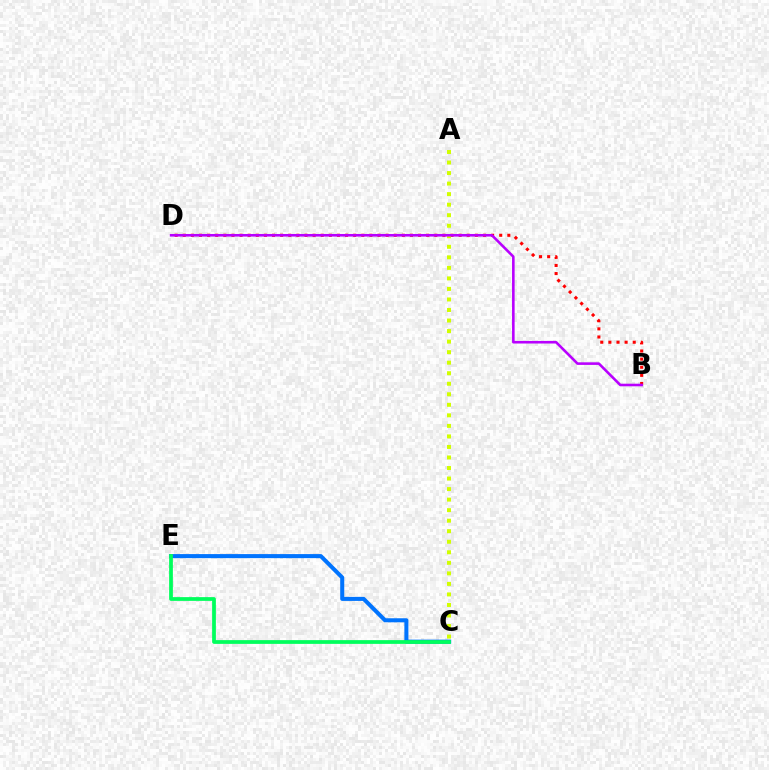{('B', 'D'): [{'color': '#ff0000', 'line_style': 'dotted', 'thickness': 2.2}, {'color': '#b900ff', 'line_style': 'solid', 'thickness': 1.87}], ('A', 'C'): [{'color': '#d1ff00', 'line_style': 'dotted', 'thickness': 2.86}], ('C', 'E'): [{'color': '#0074ff', 'line_style': 'solid', 'thickness': 2.91}, {'color': '#00ff5c', 'line_style': 'solid', 'thickness': 2.7}]}